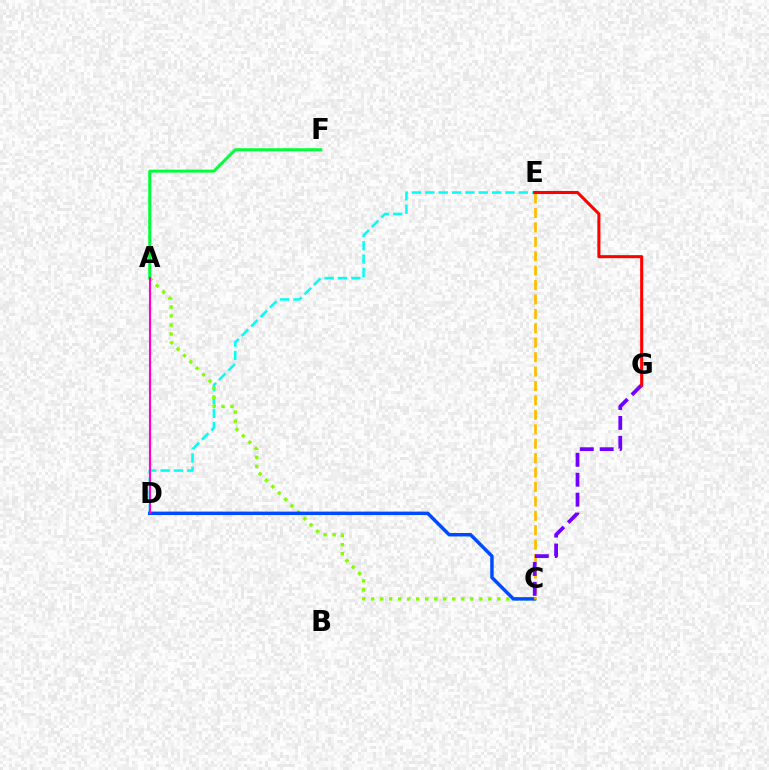{('D', 'E'): [{'color': '#00fff6', 'line_style': 'dashed', 'thickness': 1.82}], ('A', 'C'): [{'color': '#84ff00', 'line_style': 'dotted', 'thickness': 2.45}], ('C', 'D'): [{'color': '#004bff', 'line_style': 'solid', 'thickness': 2.5}], ('C', 'E'): [{'color': '#ffbd00', 'line_style': 'dashed', 'thickness': 1.96}], ('A', 'F'): [{'color': '#00ff39', 'line_style': 'solid', 'thickness': 2.13}], ('A', 'D'): [{'color': '#ff00cf', 'line_style': 'solid', 'thickness': 1.55}], ('C', 'G'): [{'color': '#7200ff', 'line_style': 'dashed', 'thickness': 2.71}], ('E', 'G'): [{'color': '#ff0000', 'line_style': 'solid', 'thickness': 2.21}]}